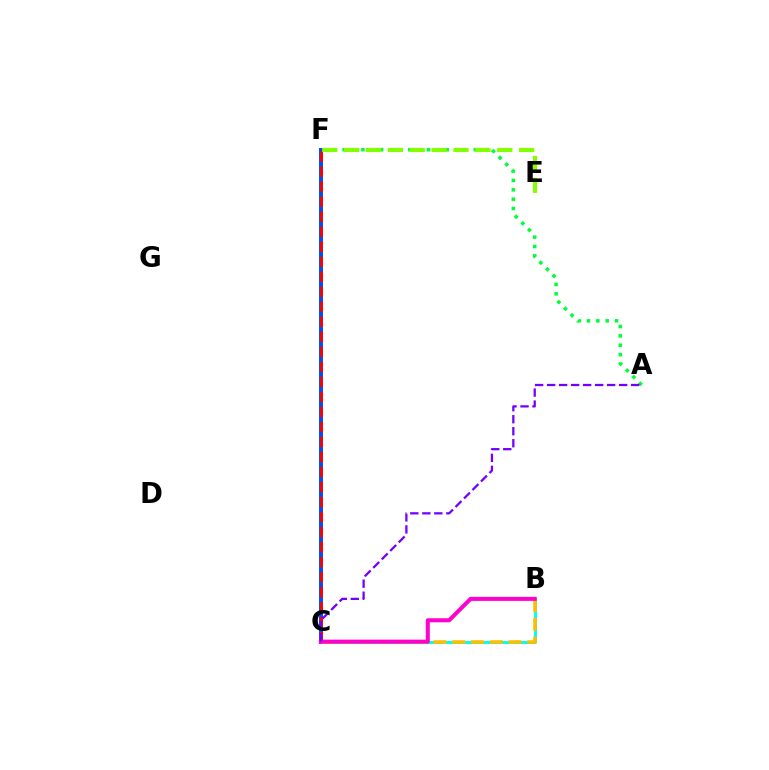{('B', 'C'): [{'color': '#00fff6', 'line_style': 'solid', 'thickness': 2.18}, {'color': '#ffbd00', 'line_style': 'dashed', 'thickness': 2.55}, {'color': '#ff00cf', 'line_style': 'solid', 'thickness': 2.9}], ('C', 'F'): [{'color': '#004bff', 'line_style': 'solid', 'thickness': 2.85}, {'color': '#ff0000', 'line_style': 'dashed', 'thickness': 2.04}], ('A', 'F'): [{'color': '#00ff39', 'line_style': 'dotted', 'thickness': 2.54}], ('E', 'F'): [{'color': '#84ff00', 'line_style': 'dashed', 'thickness': 2.97}], ('A', 'C'): [{'color': '#7200ff', 'line_style': 'dashed', 'thickness': 1.63}]}